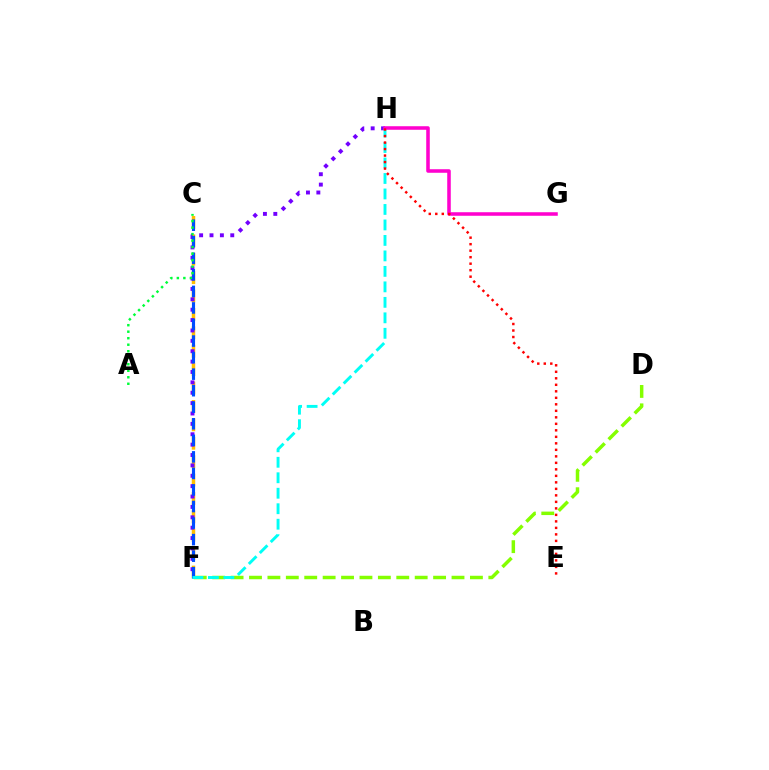{('D', 'F'): [{'color': '#84ff00', 'line_style': 'dashed', 'thickness': 2.5}], ('C', 'F'): [{'color': '#ffbd00', 'line_style': 'dashed', 'thickness': 2.5}, {'color': '#004bff', 'line_style': 'dashed', 'thickness': 2.25}], ('F', 'H'): [{'color': '#7200ff', 'line_style': 'dotted', 'thickness': 2.82}, {'color': '#00fff6', 'line_style': 'dashed', 'thickness': 2.1}], ('A', 'C'): [{'color': '#00ff39', 'line_style': 'dotted', 'thickness': 1.77}], ('G', 'H'): [{'color': '#ff00cf', 'line_style': 'solid', 'thickness': 2.55}], ('E', 'H'): [{'color': '#ff0000', 'line_style': 'dotted', 'thickness': 1.77}]}